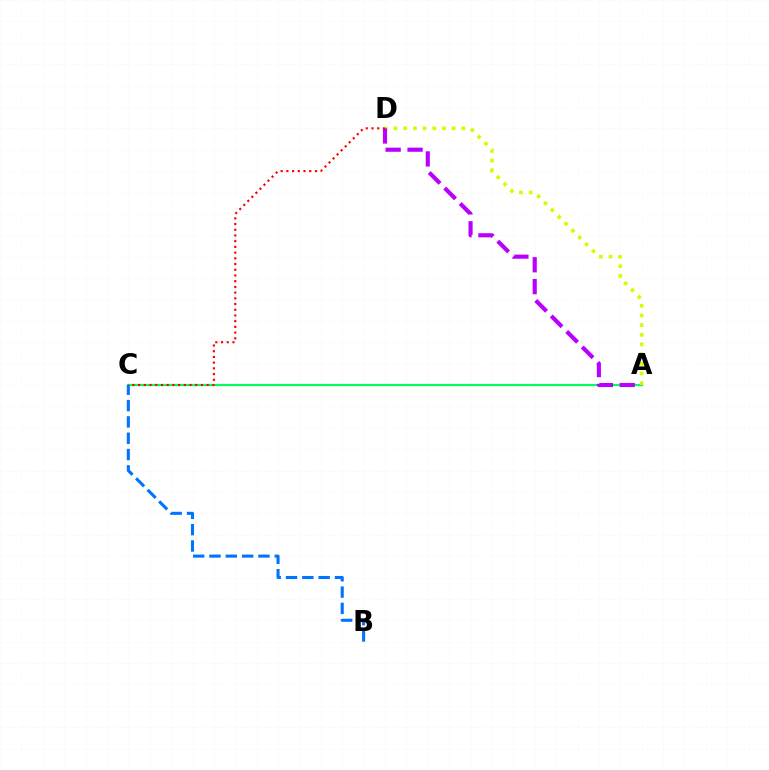{('A', 'C'): [{'color': '#00ff5c', 'line_style': 'solid', 'thickness': 1.55}], ('A', 'D'): [{'color': '#d1ff00', 'line_style': 'dotted', 'thickness': 2.63}, {'color': '#b900ff', 'line_style': 'dashed', 'thickness': 2.98}], ('B', 'C'): [{'color': '#0074ff', 'line_style': 'dashed', 'thickness': 2.22}], ('C', 'D'): [{'color': '#ff0000', 'line_style': 'dotted', 'thickness': 1.55}]}